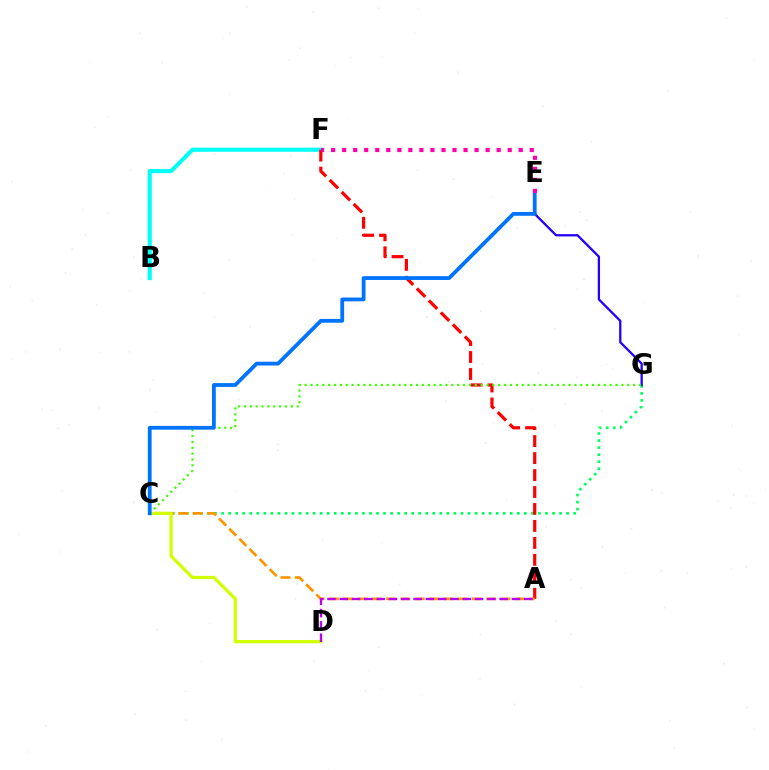{('C', 'G'): [{'color': '#00ff5c', 'line_style': 'dotted', 'thickness': 1.91}, {'color': '#3dff00', 'line_style': 'dotted', 'thickness': 1.59}], ('E', 'G'): [{'color': '#2500ff', 'line_style': 'solid', 'thickness': 1.65}], ('B', 'F'): [{'color': '#00fff6', 'line_style': 'solid', 'thickness': 2.97}], ('A', 'F'): [{'color': '#ff0000', 'line_style': 'dashed', 'thickness': 2.3}], ('A', 'C'): [{'color': '#ff9400', 'line_style': 'dashed', 'thickness': 1.94}], ('C', 'D'): [{'color': '#d1ff00', 'line_style': 'solid', 'thickness': 2.31}], ('C', 'E'): [{'color': '#0074ff', 'line_style': 'solid', 'thickness': 2.73}], ('A', 'D'): [{'color': '#b900ff', 'line_style': 'dashed', 'thickness': 1.67}], ('E', 'F'): [{'color': '#ff00ac', 'line_style': 'dotted', 'thickness': 3.0}]}